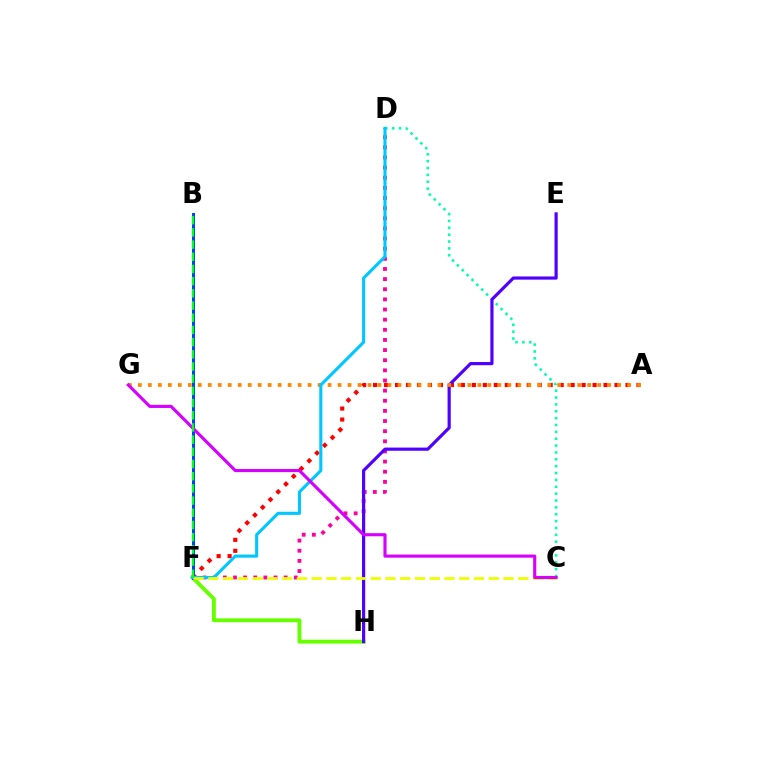{('F', 'H'): [{'color': '#66ff00', 'line_style': 'solid', 'thickness': 2.78}], ('A', 'F'): [{'color': '#ff0000', 'line_style': 'dotted', 'thickness': 2.98}], ('D', 'F'): [{'color': '#ff00a0', 'line_style': 'dotted', 'thickness': 2.75}, {'color': '#00c7ff', 'line_style': 'solid', 'thickness': 2.23}], ('C', 'D'): [{'color': '#00ffaf', 'line_style': 'dotted', 'thickness': 1.87}], ('E', 'H'): [{'color': '#4f00ff', 'line_style': 'solid', 'thickness': 2.29}], ('A', 'G'): [{'color': '#ff8800', 'line_style': 'dotted', 'thickness': 2.71}], ('B', 'F'): [{'color': '#003fff', 'line_style': 'solid', 'thickness': 2.14}, {'color': '#00ff27', 'line_style': 'dashed', 'thickness': 1.66}], ('C', 'F'): [{'color': '#eeff00', 'line_style': 'dashed', 'thickness': 2.0}], ('C', 'G'): [{'color': '#d600ff', 'line_style': 'solid', 'thickness': 2.25}]}